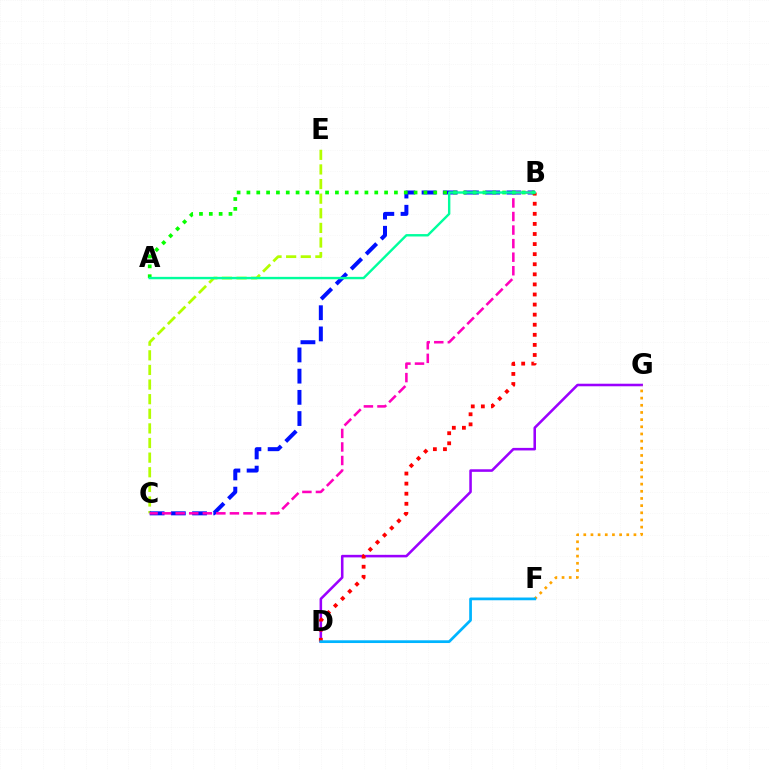{('C', 'E'): [{'color': '#b3ff00', 'line_style': 'dashed', 'thickness': 1.99}], ('B', 'C'): [{'color': '#0010ff', 'line_style': 'dashed', 'thickness': 2.88}, {'color': '#ff00bd', 'line_style': 'dashed', 'thickness': 1.84}], ('D', 'G'): [{'color': '#9b00ff', 'line_style': 'solid', 'thickness': 1.84}], ('F', 'G'): [{'color': '#ffa500', 'line_style': 'dotted', 'thickness': 1.95}], ('B', 'D'): [{'color': '#ff0000', 'line_style': 'dotted', 'thickness': 2.74}], ('A', 'B'): [{'color': '#08ff00', 'line_style': 'dotted', 'thickness': 2.67}, {'color': '#00ff9d', 'line_style': 'solid', 'thickness': 1.73}], ('D', 'F'): [{'color': '#00b5ff', 'line_style': 'solid', 'thickness': 1.97}]}